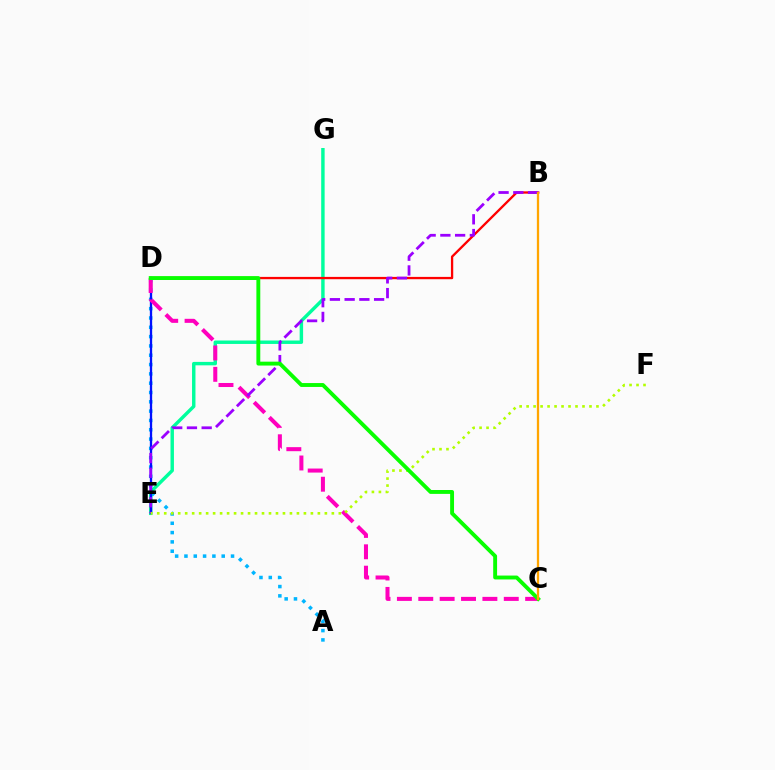{('A', 'D'): [{'color': '#00b5ff', 'line_style': 'dotted', 'thickness': 2.53}], ('E', 'G'): [{'color': '#00ff9d', 'line_style': 'solid', 'thickness': 2.47}], ('B', 'D'): [{'color': '#ff0000', 'line_style': 'solid', 'thickness': 1.66}], ('D', 'E'): [{'color': '#0010ff', 'line_style': 'solid', 'thickness': 1.66}], ('C', 'D'): [{'color': '#ff00bd', 'line_style': 'dashed', 'thickness': 2.9}, {'color': '#08ff00', 'line_style': 'solid', 'thickness': 2.8}], ('B', 'E'): [{'color': '#9b00ff', 'line_style': 'dashed', 'thickness': 2.0}], ('E', 'F'): [{'color': '#b3ff00', 'line_style': 'dotted', 'thickness': 1.9}], ('B', 'C'): [{'color': '#ffa500', 'line_style': 'solid', 'thickness': 1.64}]}